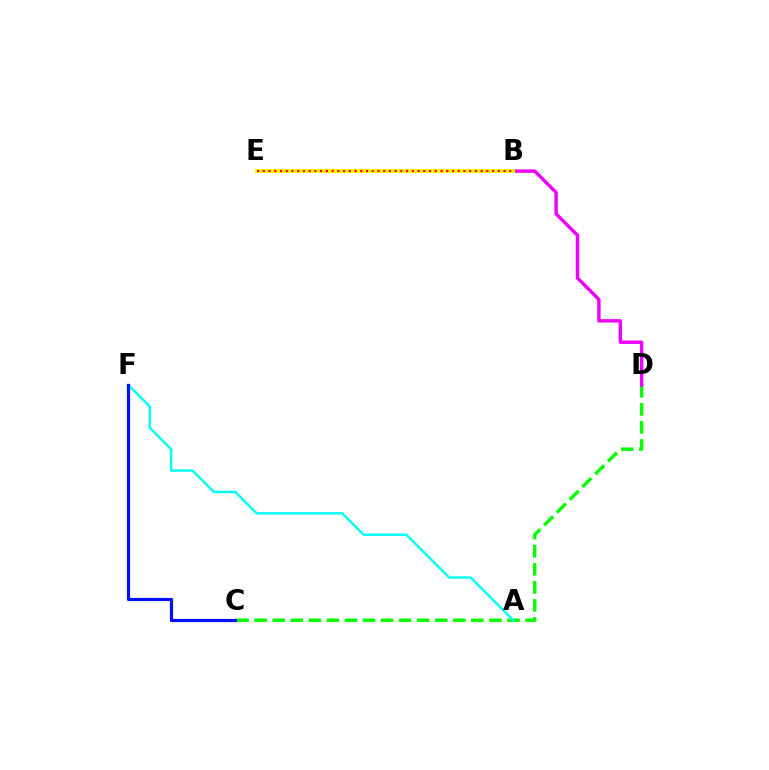{('C', 'D'): [{'color': '#08ff00', 'line_style': 'dashed', 'thickness': 2.45}], ('A', 'F'): [{'color': '#00fff6', 'line_style': 'solid', 'thickness': 1.74}], ('B', 'D'): [{'color': '#ee00ff', 'line_style': 'solid', 'thickness': 2.46}], ('B', 'E'): [{'color': '#fcf500', 'line_style': 'solid', 'thickness': 2.86}, {'color': '#ff0000', 'line_style': 'dotted', 'thickness': 1.56}], ('C', 'F'): [{'color': '#0010ff', 'line_style': 'solid', 'thickness': 2.31}]}